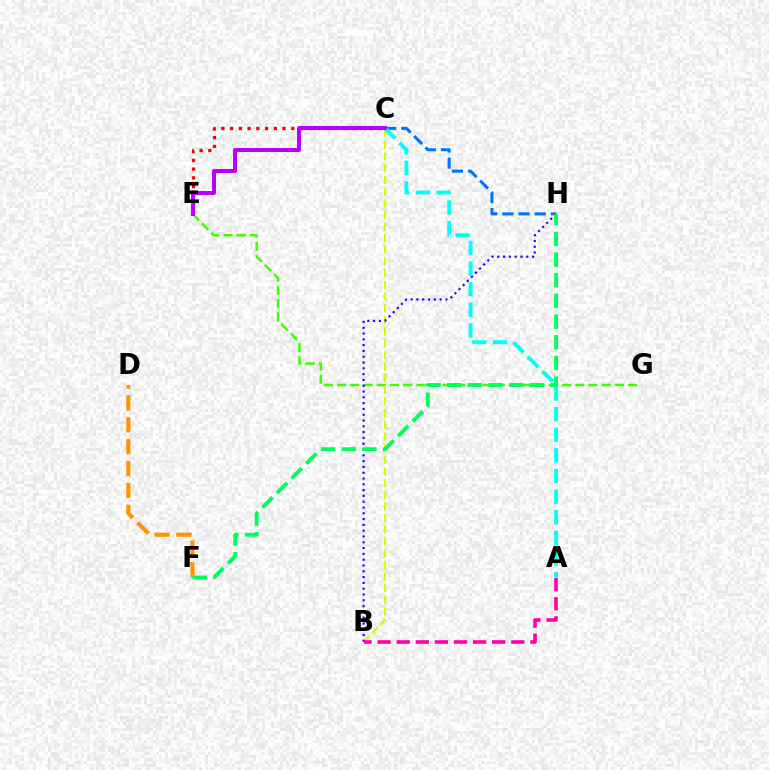{('E', 'G'): [{'color': '#3dff00', 'line_style': 'dashed', 'thickness': 1.8}], ('C', 'E'): [{'color': '#ff0000', 'line_style': 'dotted', 'thickness': 2.38}, {'color': '#b900ff', 'line_style': 'solid', 'thickness': 2.86}], ('C', 'H'): [{'color': '#0074ff', 'line_style': 'dashed', 'thickness': 2.2}], ('B', 'C'): [{'color': '#d1ff00', 'line_style': 'dashed', 'thickness': 1.58}], ('D', 'F'): [{'color': '#ff9400', 'line_style': 'dashed', 'thickness': 2.97}], ('B', 'H'): [{'color': '#2500ff', 'line_style': 'dotted', 'thickness': 1.58}], ('A', 'C'): [{'color': '#00fff6', 'line_style': 'dashed', 'thickness': 2.8}], ('A', 'B'): [{'color': '#ff00ac', 'line_style': 'dashed', 'thickness': 2.6}], ('F', 'H'): [{'color': '#00ff5c', 'line_style': 'dashed', 'thickness': 2.81}]}